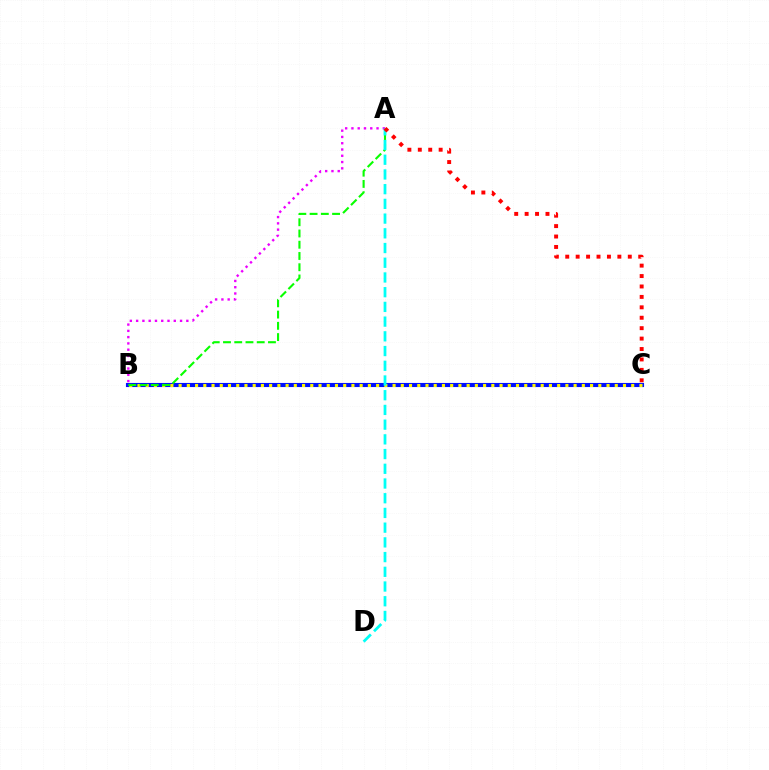{('B', 'C'): [{'color': '#0010ff', 'line_style': 'solid', 'thickness': 2.95}, {'color': '#fcf500', 'line_style': 'dotted', 'thickness': 2.24}], ('A', 'B'): [{'color': '#08ff00', 'line_style': 'dashed', 'thickness': 1.53}, {'color': '#ee00ff', 'line_style': 'dotted', 'thickness': 1.71}], ('A', 'D'): [{'color': '#00fff6', 'line_style': 'dashed', 'thickness': 2.0}], ('A', 'C'): [{'color': '#ff0000', 'line_style': 'dotted', 'thickness': 2.83}]}